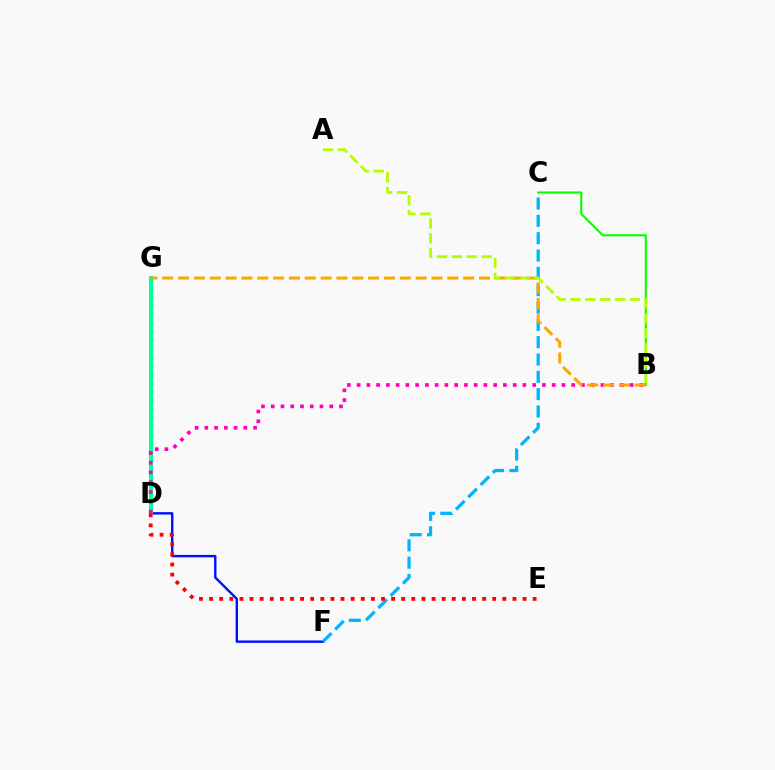{('D', 'F'): [{'color': '#0010ff', 'line_style': 'solid', 'thickness': 1.72}], ('D', 'G'): [{'color': '#9b00ff', 'line_style': 'dotted', 'thickness': 2.34}, {'color': '#00ff9d', 'line_style': 'solid', 'thickness': 2.94}], ('B', 'D'): [{'color': '#ff00bd', 'line_style': 'dotted', 'thickness': 2.65}], ('C', 'F'): [{'color': '#00b5ff', 'line_style': 'dashed', 'thickness': 2.35}], ('B', 'C'): [{'color': '#08ff00', 'line_style': 'solid', 'thickness': 1.52}], ('D', 'E'): [{'color': '#ff0000', 'line_style': 'dotted', 'thickness': 2.75}], ('B', 'G'): [{'color': '#ffa500', 'line_style': 'dashed', 'thickness': 2.15}], ('A', 'B'): [{'color': '#b3ff00', 'line_style': 'dashed', 'thickness': 2.02}]}